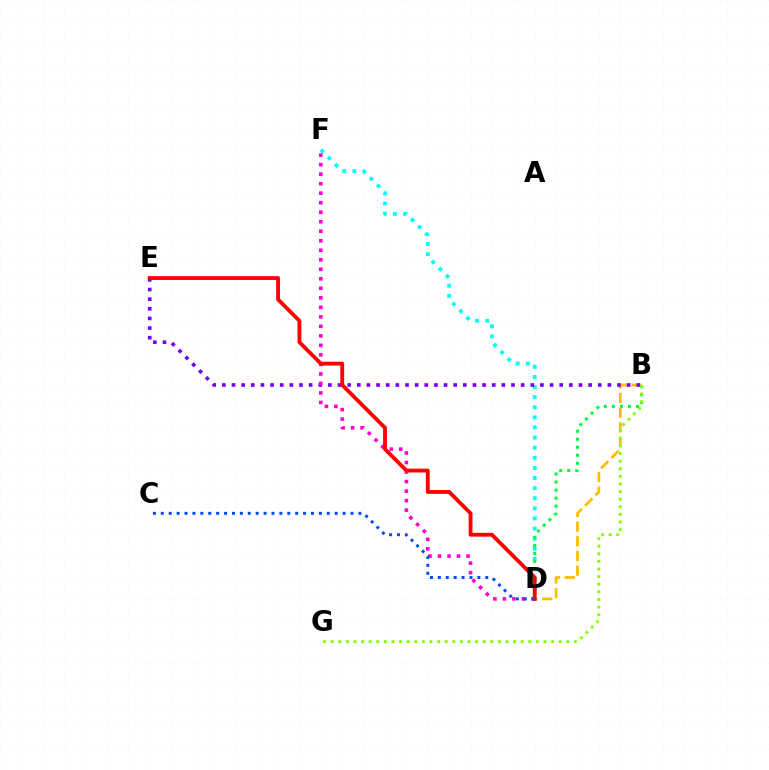{('D', 'F'): [{'color': '#00fff6', 'line_style': 'dotted', 'thickness': 2.75}, {'color': '#ff00cf', 'line_style': 'dotted', 'thickness': 2.58}], ('B', 'D'): [{'color': '#ffbd00', 'line_style': 'dashed', 'thickness': 1.99}, {'color': '#00ff39', 'line_style': 'dotted', 'thickness': 2.18}], ('B', 'E'): [{'color': '#7200ff', 'line_style': 'dotted', 'thickness': 2.62}], ('B', 'G'): [{'color': '#84ff00', 'line_style': 'dotted', 'thickness': 2.07}], ('D', 'E'): [{'color': '#ff0000', 'line_style': 'solid', 'thickness': 2.76}], ('C', 'D'): [{'color': '#004bff', 'line_style': 'dotted', 'thickness': 2.15}]}